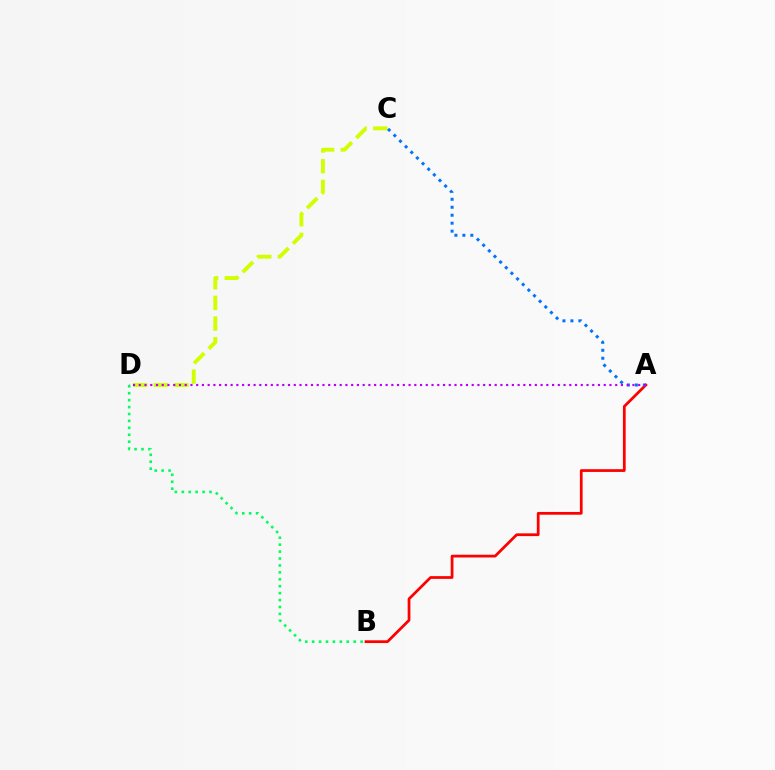{('A', 'B'): [{'color': '#ff0000', 'line_style': 'solid', 'thickness': 1.98}], ('C', 'D'): [{'color': '#d1ff00', 'line_style': 'dashed', 'thickness': 2.81}], ('A', 'C'): [{'color': '#0074ff', 'line_style': 'dotted', 'thickness': 2.16}], ('A', 'D'): [{'color': '#b900ff', 'line_style': 'dotted', 'thickness': 1.56}], ('B', 'D'): [{'color': '#00ff5c', 'line_style': 'dotted', 'thickness': 1.88}]}